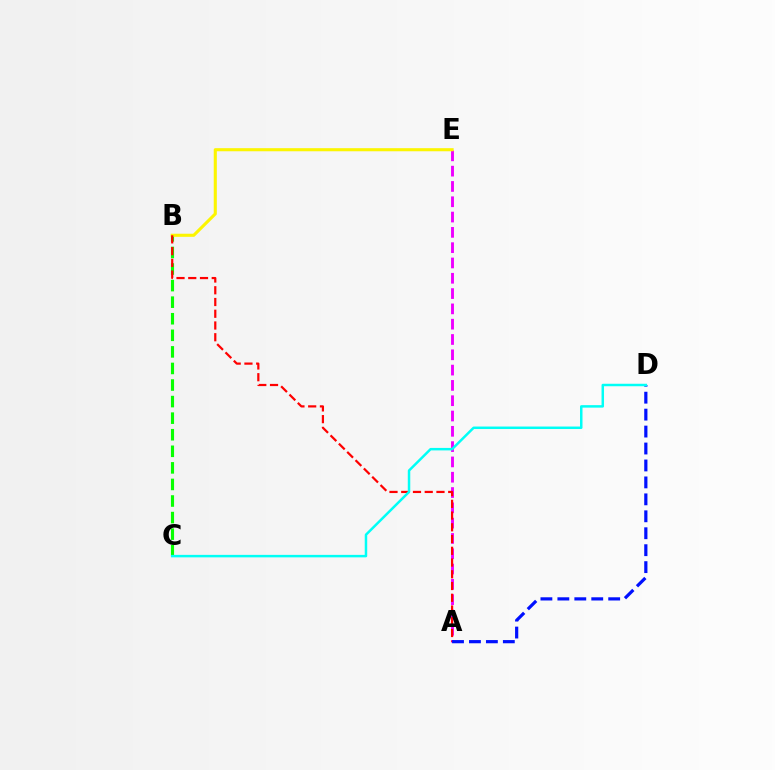{('B', 'C'): [{'color': '#08ff00', 'line_style': 'dashed', 'thickness': 2.25}], ('A', 'E'): [{'color': '#ee00ff', 'line_style': 'dashed', 'thickness': 2.08}], ('B', 'E'): [{'color': '#fcf500', 'line_style': 'solid', 'thickness': 2.23}], ('A', 'B'): [{'color': '#ff0000', 'line_style': 'dashed', 'thickness': 1.6}], ('A', 'D'): [{'color': '#0010ff', 'line_style': 'dashed', 'thickness': 2.3}], ('C', 'D'): [{'color': '#00fff6', 'line_style': 'solid', 'thickness': 1.79}]}